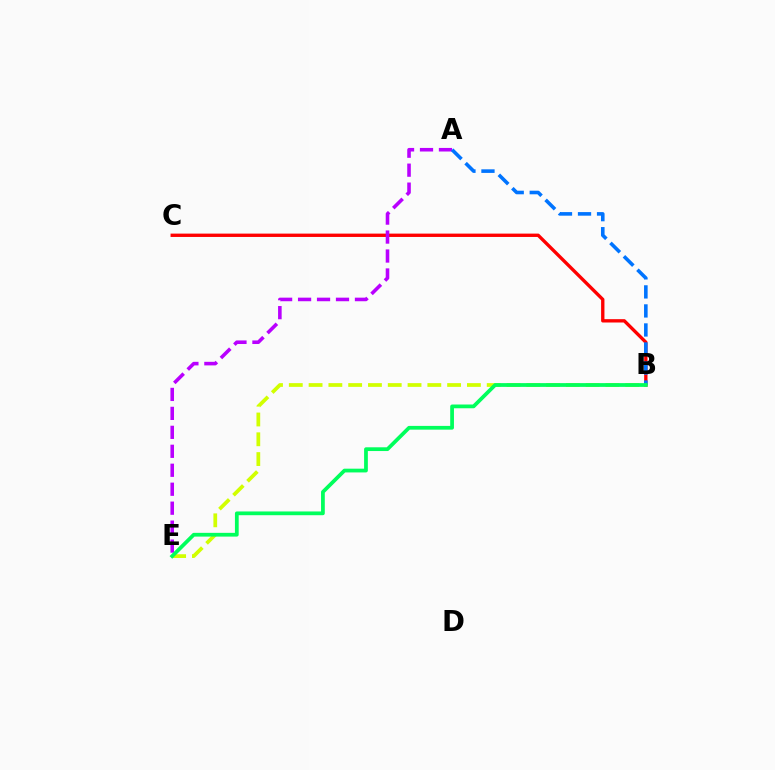{('B', 'C'): [{'color': '#ff0000', 'line_style': 'solid', 'thickness': 2.41}], ('A', 'E'): [{'color': '#b900ff', 'line_style': 'dashed', 'thickness': 2.58}], ('A', 'B'): [{'color': '#0074ff', 'line_style': 'dashed', 'thickness': 2.59}], ('B', 'E'): [{'color': '#d1ff00', 'line_style': 'dashed', 'thickness': 2.69}, {'color': '#00ff5c', 'line_style': 'solid', 'thickness': 2.7}]}